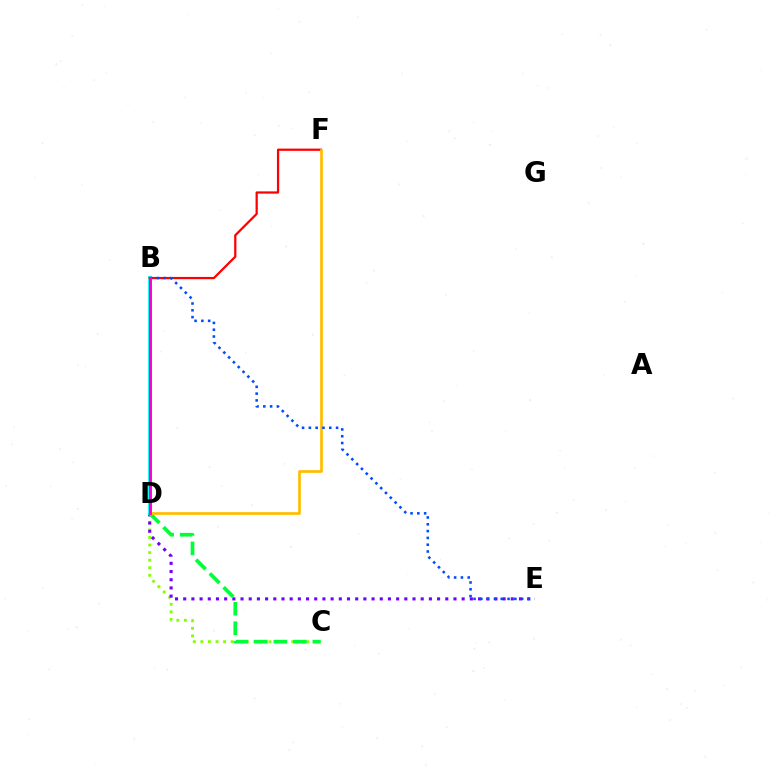{('C', 'D'): [{'color': '#84ff00', 'line_style': 'dotted', 'thickness': 2.06}, {'color': '#00ff39', 'line_style': 'dashed', 'thickness': 2.65}], ('D', 'E'): [{'color': '#7200ff', 'line_style': 'dotted', 'thickness': 2.23}], ('B', 'D'): [{'color': '#00fff6', 'line_style': 'solid', 'thickness': 2.75}, {'color': '#ff00cf', 'line_style': 'solid', 'thickness': 2.07}], ('B', 'F'): [{'color': '#ff0000', 'line_style': 'solid', 'thickness': 1.61}], ('D', 'F'): [{'color': '#ffbd00', 'line_style': 'solid', 'thickness': 1.95}], ('B', 'E'): [{'color': '#004bff', 'line_style': 'dotted', 'thickness': 1.85}]}